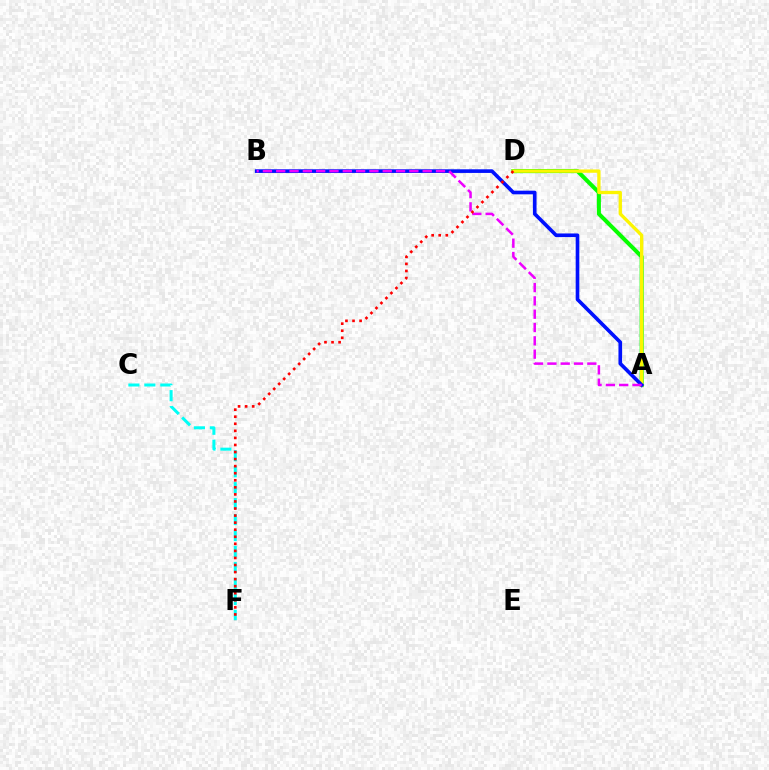{('C', 'F'): [{'color': '#00fff6', 'line_style': 'dashed', 'thickness': 2.17}], ('A', 'D'): [{'color': '#08ff00', 'line_style': 'solid', 'thickness': 2.9}, {'color': '#fcf500', 'line_style': 'solid', 'thickness': 2.39}], ('A', 'B'): [{'color': '#0010ff', 'line_style': 'solid', 'thickness': 2.62}, {'color': '#ee00ff', 'line_style': 'dashed', 'thickness': 1.81}], ('D', 'F'): [{'color': '#ff0000', 'line_style': 'dotted', 'thickness': 1.92}]}